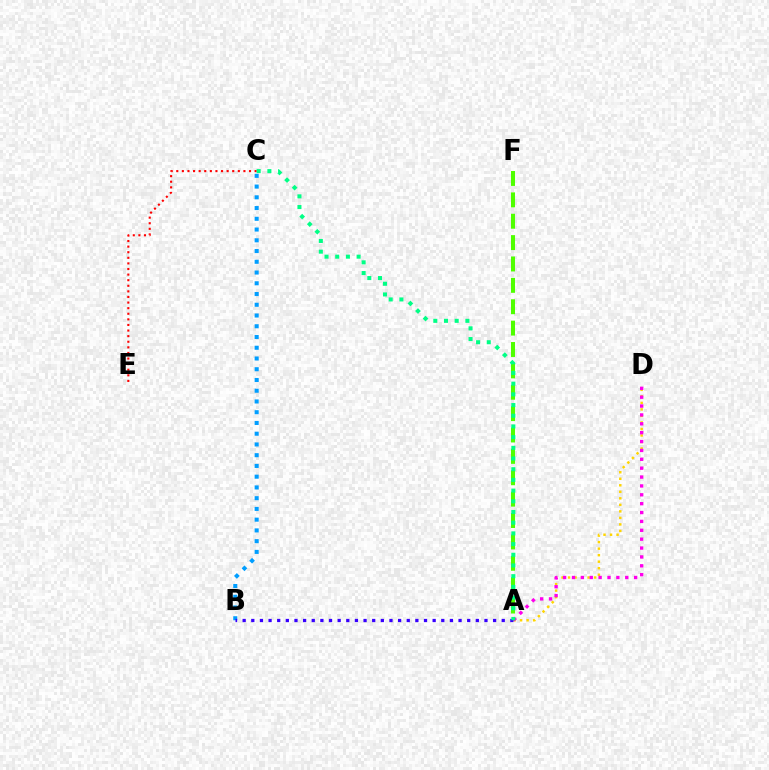{('A', 'D'): [{'color': '#ffd500', 'line_style': 'dotted', 'thickness': 1.77}, {'color': '#ff00ed', 'line_style': 'dotted', 'thickness': 2.41}], ('A', 'F'): [{'color': '#4fff00', 'line_style': 'dashed', 'thickness': 2.9}], ('C', 'E'): [{'color': '#ff0000', 'line_style': 'dotted', 'thickness': 1.52}], ('B', 'C'): [{'color': '#009eff', 'line_style': 'dotted', 'thickness': 2.92}], ('A', 'B'): [{'color': '#3700ff', 'line_style': 'dotted', 'thickness': 2.35}], ('A', 'C'): [{'color': '#00ff86', 'line_style': 'dotted', 'thickness': 2.91}]}